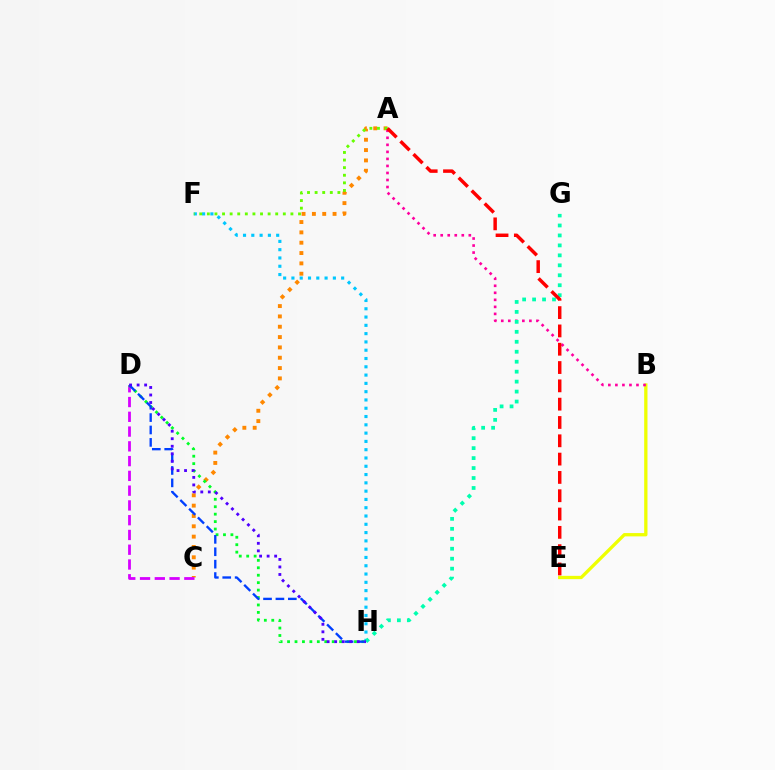{('B', 'E'): [{'color': '#eeff00', 'line_style': 'solid', 'thickness': 2.37}], ('A', 'C'): [{'color': '#ff8800', 'line_style': 'dotted', 'thickness': 2.81}], ('C', 'D'): [{'color': '#d600ff', 'line_style': 'dashed', 'thickness': 2.01}], ('D', 'H'): [{'color': '#00ff27', 'line_style': 'dotted', 'thickness': 2.02}, {'color': '#003fff', 'line_style': 'dashed', 'thickness': 1.68}, {'color': '#4f00ff', 'line_style': 'dotted', 'thickness': 2.04}], ('F', 'H'): [{'color': '#00c7ff', 'line_style': 'dotted', 'thickness': 2.25}], ('A', 'B'): [{'color': '#ff00a0', 'line_style': 'dotted', 'thickness': 1.91}], ('A', 'F'): [{'color': '#66ff00', 'line_style': 'dotted', 'thickness': 2.06}], ('G', 'H'): [{'color': '#00ffaf', 'line_style': 'dotted', 'thickness': 2.71}], ('A', 'E'): [{'color': '#ff0000', 'line_style': 'dashed', 'thickness': 2.49}]}